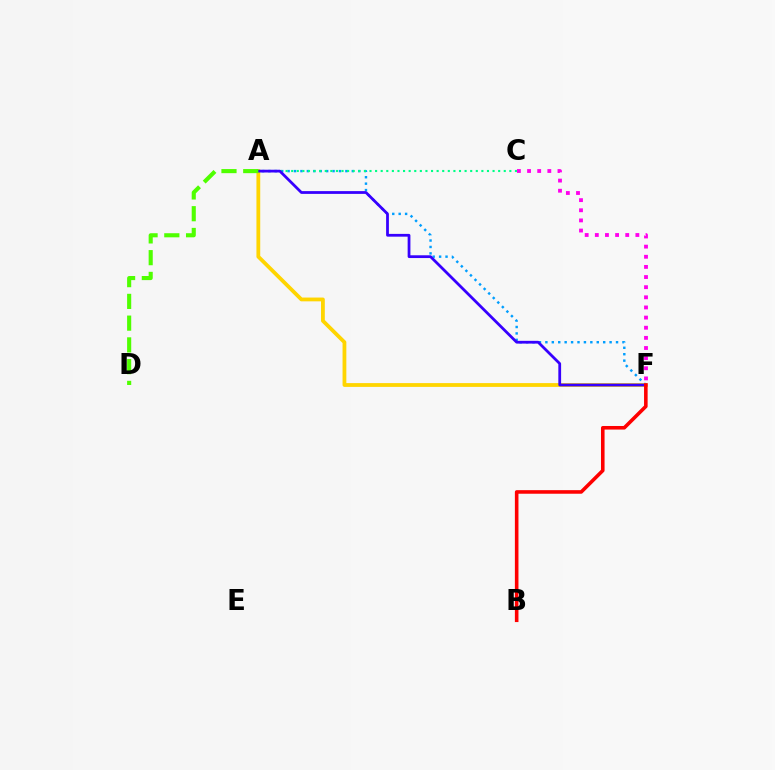{('A', 'F'): [{'color': '#009eff', 'line_style': 'dotted', 'thickness': 1.74}, {'color': '#ffd500', 'line_style': 'solid', 'thickness': 2.73}, {'color': '#3700ff', 'line_style': 'solid', 'thickness': 1.99}], ('A', 'C'): [{'color': '#00ff86', 'line_style': 'dotted', 'thickness': 1.52}], ('C', 'F'): [{'color': '#ff00ed', 'line_style': 'dotted', 'thickness': 2.75}], ('A', 'D'): [{'color': '#4fff00', 'line_style': 'dashed', 'thickness': 2.96}], ('B', 'F'): [{'color': '#ff0000', 'line_style': 'solid', 'thickness': 2.58}]}